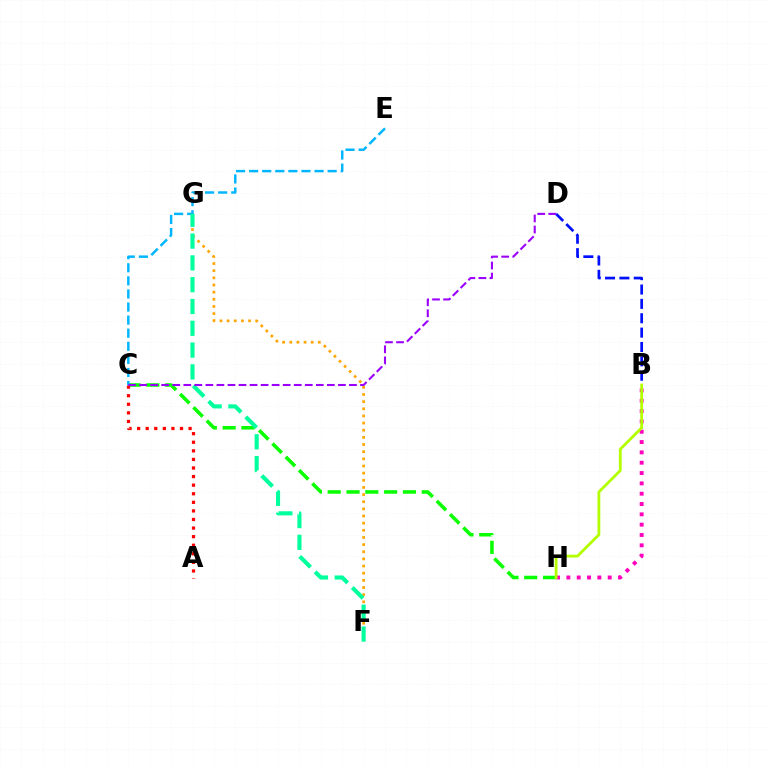{('F', 'G'): [{'color': '#ffa500', 'line_style': 'dotted', 'thickness': 1.94}, {'color': '#00ff9d', 'line_style': 'dashed', 'thickness': 2.96}], ('B', 'H'): [{'color': '#ff00bd', 'line_style': 'dotted', 'thickness': 2.81}, {'color': '#b3ff00', 'line_style': 'solid', 'thickness': 2.01}], ('C', 'H'): [{'color': '#08ff00', 'line_style': 'dashed', 'thickness': 2.55}], ('B', 'D'): [{'color': '#0010ff', 'line_style': 'dashed', 'thickness': 1.95}], ('C', 'E'): [{'color': '#00b5ff', 'line_style': 'dashed', 'thickness': 1.78}], ('A', 'C'): [{'color': '#ff0000', 'line_style': 'dotted', 'thickness': 2.33}], ('C', 'D'): [{'color': '#9b00ff', 'line_style': 'dashed', 'thickness': 1.5}]}